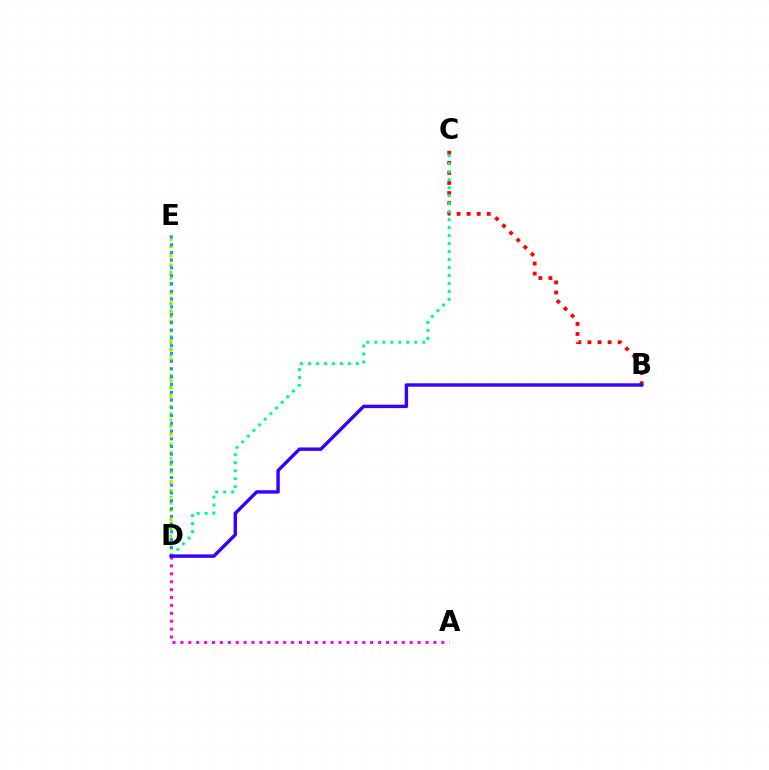{('D', 'E'): [{'color': '#ffd500', 'line_style': 'dotted', 'thickness': 2.56}, {'color': '#4fff00', 'line_style': 'dotted', 'thickness': 1.75}, {'color': '#009eff', 'line_style': 'dotted', 'thickness': 2.11}], ('B', 'C'): [{'color': '#ff0000', 'line_style': 'dotted', 'thickness': 2.74}], ('C', 'D'): [{'color': '#00ff86', 'line_style': 'dotted', 'thickness': 2.17}], ('A', 'D'): [{'color': '#ff00ed', 'line_style': 'dotted', 'thickness': 2.15}], ('B', 'D'): [{'color': '#3700ff', 'line_style': 'solid', 'thickness': 2.46}]}